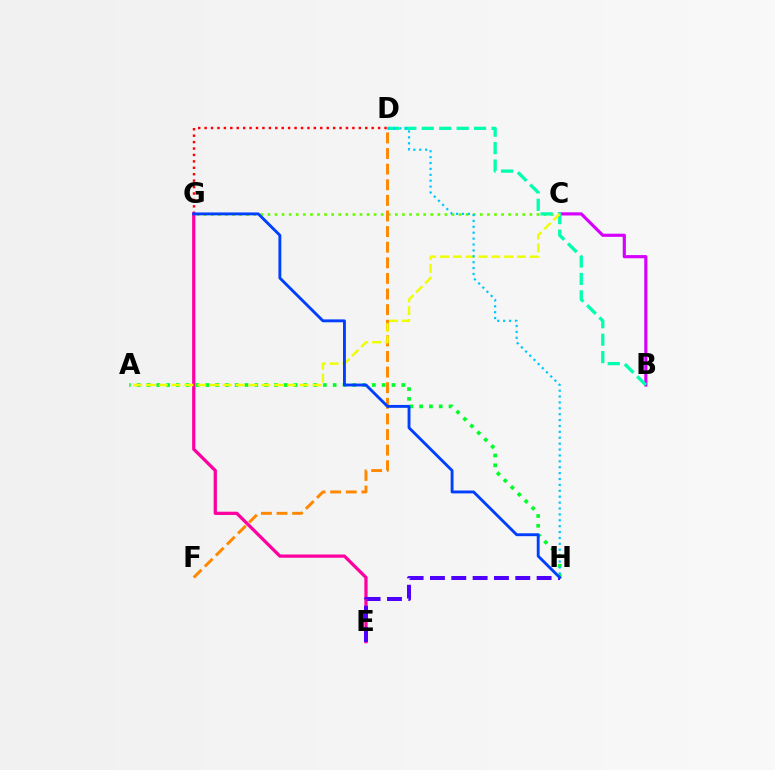{('B', 'C'): [{'color': '#d600ff', 'line_style': 'solid', 'thickness': 2.27}], ('C', 'G'): [{'color': '#66ff00', 'line_style': 'dotted', 'thickness': 1.92}], ('A', 'H'): [{'color': '#00ff27', 'line_style': 'dotted', 'thickness': 2.66}], ('D', 'G'): [{'color': '#ff0000', 'line_style': 'dotted', 'thickness': 1.75}], ('B', 'D'): [{'color': '#00ffaf', 'line_style': 'dashed', 'thickness': 2.37}], ('D', 'F'): [{'color': '#ff8800', 'line_style': 'dashed', 'thickness': 2.12}], ('E', 'G'): [{'color': '#ff00a0', 'line_style': 'solid', 'thickness': 2.34}], ('A', 'C'): [{'color': '#eeff00', 'line_style': 'dashed', 'thickness': 1.74}], ('D', 'H'): [{'color': '#00c7ff', 'line_style': 'dotted', 'thickness': 1.6}], ('E', 'H'): [{'color': '#4f00ff', 'line_style': 'dashed', 'thickness': 2.9}], ('G', 'H'): [{'color': '#003fff', 'line_style': 'solid', 'thickness': 2.07}]}